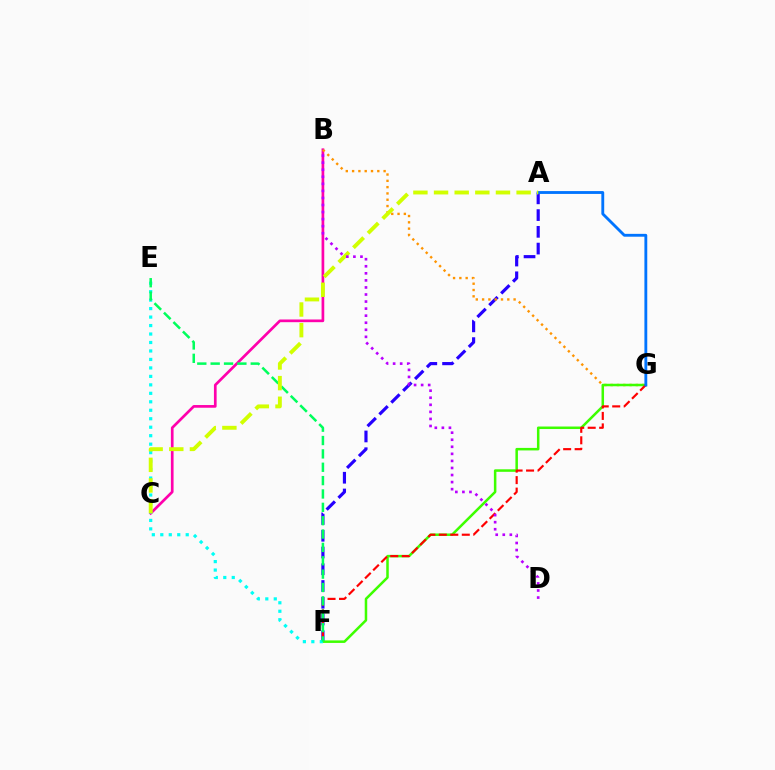{('A', 'F'): [{'color': '#2500ff', 'line_style': 'dashed', 'thickness': 2.27}], ('B', 'C'): [{'color': '#ff00ac', 'line_style': 'solid', 'thickness': 1.94}], ('B', 'G'): [{'color': '#ff9400', 'line_style': 'dotted', 'thickness': 1.71}], ('F', 'G'): [{'color': '#3dff00', 'line_style': 'solid', 'thickness': 1.81}, {'color': '#ff0000', 'line_style': 'dashed', 'thickness': 1.56}], ('A', 'G'): [{'color': '#0074ff', 'line_style': 'solid', 'thickness': 2.05}], ('E', 'F'): [{'color': '#00fff6', 'line_style': 'dotted', 'thickness': 2.3}, {'color': '#00ff5c', 'line_style': 'dashed', 'thickness': 1.81}], ('A', 'C'): [{'color': '#d1ff00', 'line_style': 'dashed', 'thickness': 2.8}], ('B', 'D'): [{'color': '#b900ff', 'line_style': 'dotted', 'thickness': 1.92}]}